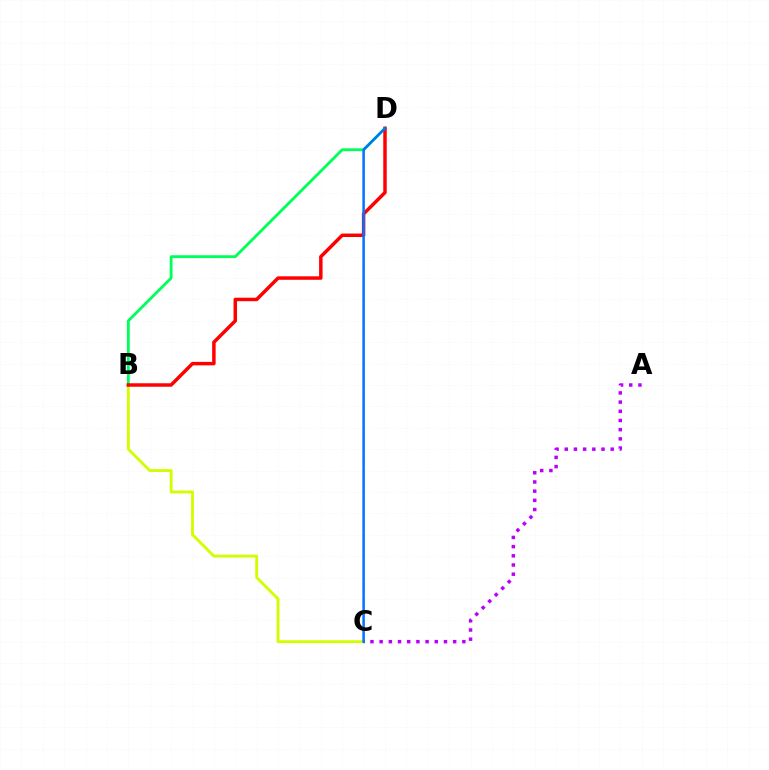{('B', 'C'): [{'color': '#d1ff00', 'line_style': 'solid', 'thickness': 2.07}], ('A', 'C'): [{'color': '#b900ff', 'line_style': 'dotted', 'thickness': 2.5}], ('B', 'D'): [{'color': '#00ff5c', 'line_style': 'solid', 'thickness': 2.04}, {'color': '#ff0000', 'line_style': 'solid', 'thickness': 2.5}], ('C', 'D'): [{'color': '#0074ff', 'line_style': 'solid', 'thickness': 1.81}]}